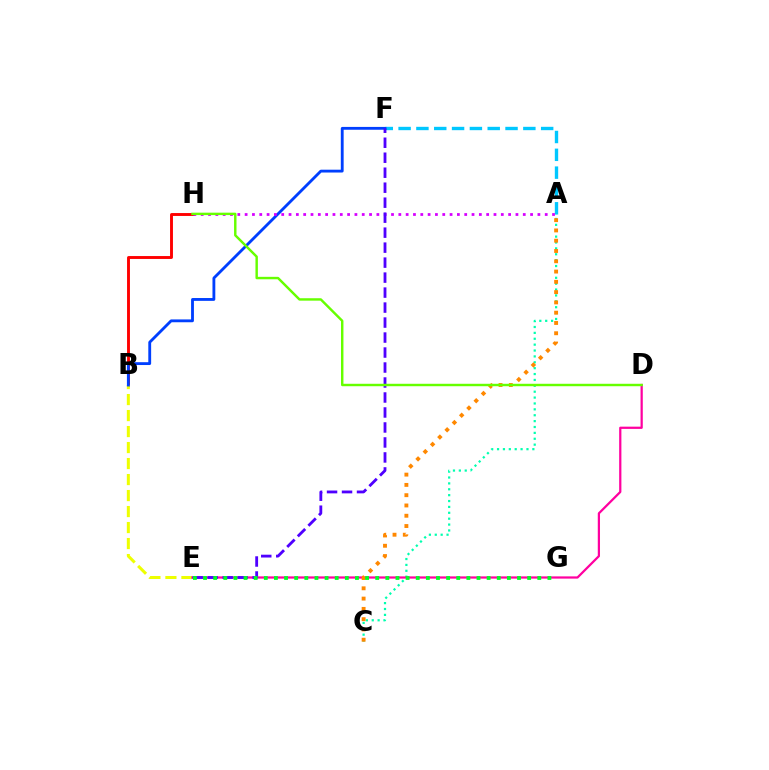{('B', 'H'): [{'color': '#ff0000', 'line_style': 'solid', 'thickness': 2.09}], ('A', 'F'): [{'color': '#00c7ff', 'line_style': 'dashed', 'thickness': 2.42}], ('A', 'C'): [{'color': '#00ffaf', 'line_style': 'dotted', 'thickness': 1.6}, {'color': '#ff8800', 'line_style': 'dotted', 'thickness': 2.79}], ('B', 'E'): [{'color': '#eeff00', 'line_style': 'dashed', 'thickness': 2.17}], ('D', 'E'): [{'color': '#ff00a0', 'line_style': 'solid', 'thickness': 1.61}], ('B', 'F'): [{'color': '#003fff', 'line_style': 'solid', 'thickness': 2.04}], ('A', 'H'): [{'color': '#d600ff', 'line_style': 'dotted', 'thickness': 1.99}], ('E', 'F'): [{'color': '#4f00ff', 'line_style': 'dashed', 'thickness': 2.04}], ('E', 'G'): [{'color': '#00ff27', 'line_style': 'dotted', 'thickness': 2.75}], ('D', 'H'): [{'color': '#66ff00', 'line_style': 'solid', 'thickness': 1.75}]}